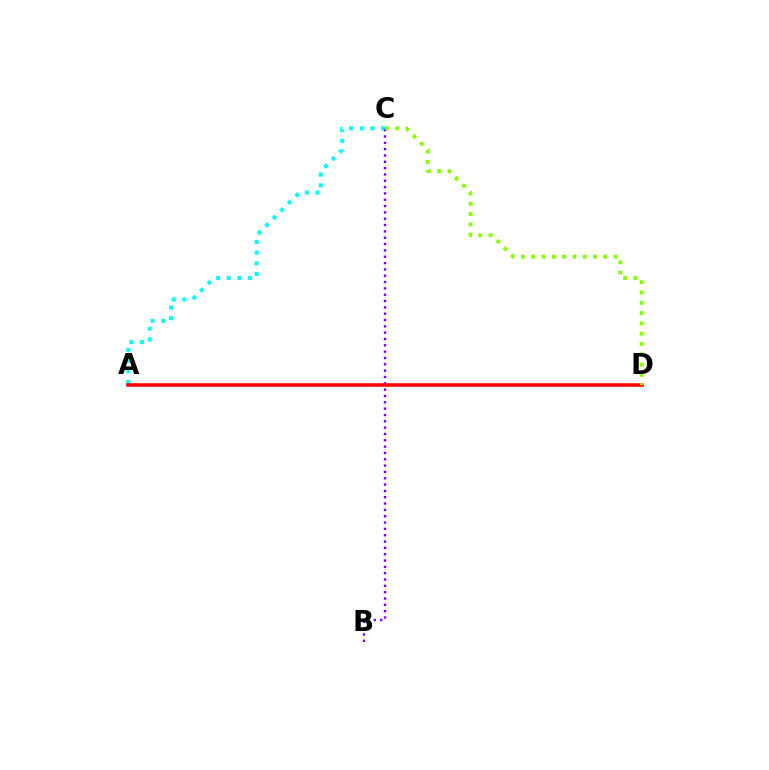{('A', 'C'): [{'color': '#00fff6', 'line_style': 'dotted', 'thickness': 2.89}], ('B', 'C'): [{'color': '#7200ff', 'line_style': 'dotted', 'thickness': 1.72}], ('A', 'D'): [{'color': '#ff0000', 'line_style': 'solid', 'thickness': 2.56}], ('C', 'D'): [{'color': '#84ff00', 'line_style': 'dotted', 'thickness': 2.8}]}